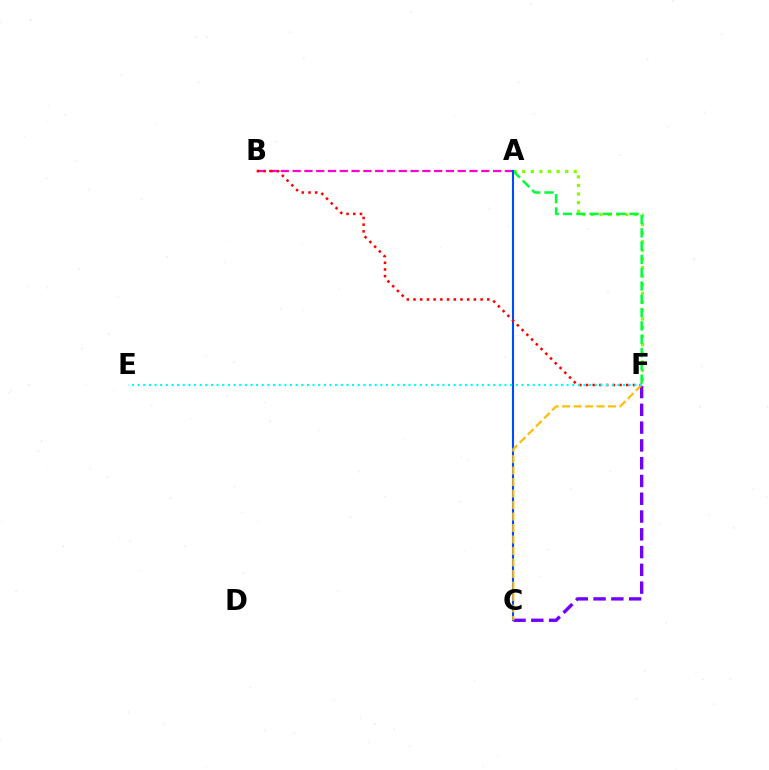{('A', 'B'): [{'color': '#ff00cf', 'line_style': 'dashed', 'thickness': 1.6}], ('C', 'F'): [{'color': '#7200ff', 'line_style': 'dashed', 'thickness': 2.42}, {'color': '#ffbd00', 'line_style': 'dashed', 'thickness': 1.56}], ('A', 'F'): [{'color': '#84ff00', 'line_style': 'dotted', 'thickness': 2.33}, {'color': '#00ff39', 'line_style': 'dashed', 'thickness': 1.81}], ('A', 'C'): [{'color': '#004bff', 'line_style': 'solid', 'thickness': 1.5}], ('B', 'F'): [{'color': '#ff0000', 'line_style': 'dotted', 'thickness': 1.82}], ('E', 'F'): [{'color': '#00fff6', 'line_style': 'dotted', 'thickness': 1.53}]}